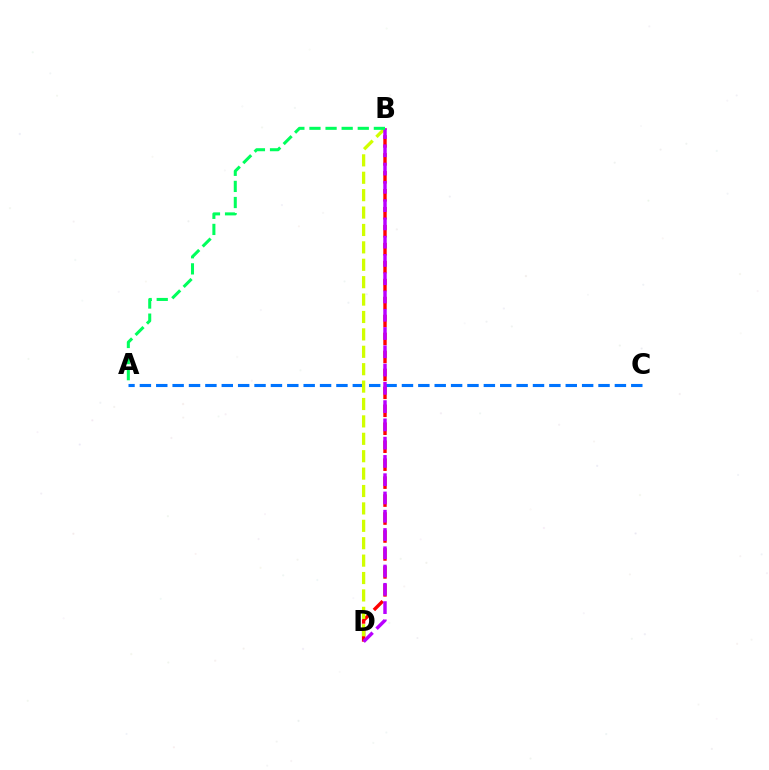{('B', 'D'): [{'color': '#ff0000', 'line_style': 'dashed', 'thickness': 2.44}, {'color': '#d1ff00', 'line_style': 'dashed', 'thickness': 2.36}, {'color': '#b900ff', 'line_style': 'dashed', 'thickness': 2.48}], ('A', 'C'): [{'color': '#0074ff', 'line_style': 'dashed', 'thickness': 2.23}], ('A', 'B'): [{'color': '#00ff5c', 'line_style': 'dashed', 'thickness': 2.19}]}